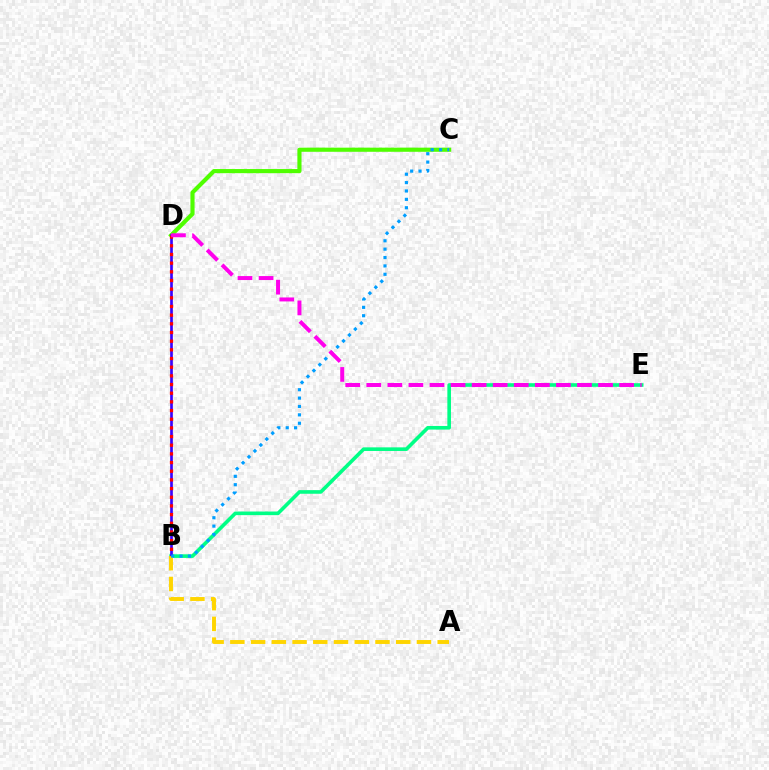{('C', 'D'): [{'color': '#4fff00', 'line_style': 'solid', 'thickness': 2.98}], ('B', 'E'): [{'color': '#00ff86', 'line_style': 'solid', 'thickness': 2.61}], ('B', 'D'): [{'color': '#3700ff', 'line_style': 'solid', 'thickness': 1.92}, {'color': '#ff0000', 'line_style': 'dotted', 'thickness': 2.36}], ('A', 'B'): [{'color': '#ffd500', 'line_style': 'dashed', 'thickness': 2.82}], ('B', 'C'): [{'color': '#009eff', 'line_style': 'dotted', 'thickness': 2.28}], ('D', 'E'): [{'color': '#ff00ed', 'line_style': 'dashed', 'thickness': 2.86}]}